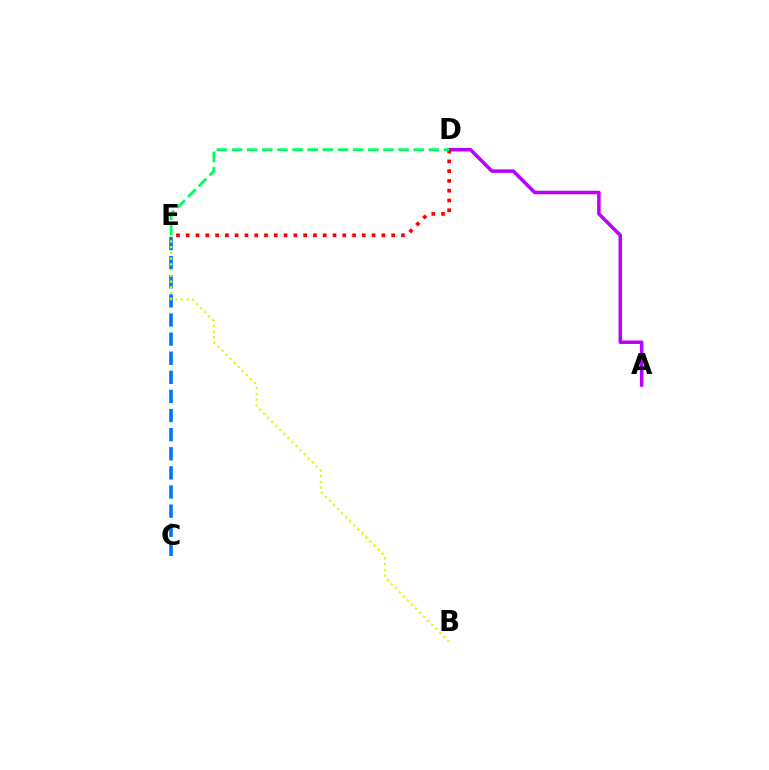{('C', 'E'): [{'color': '#0074ff', 'line_style': 'dashed', 'thickness': 2.6}], ('A', 'D'): [{'color': '#b900ff', 'line_style': 'solid', 'thickness': 2.53}], ('B', 'E'): [{'color': '#d1ff00', 'line_style': 'dotted', 'thickness': 1.56}], ('D', 'E'): [{'color': '#ff0000', 'line_style': 'dotted', 'thickness': 2.66}, {'color': '#00ff5c', 'line_style': 'dashed', 'thickness': 2.06}]}